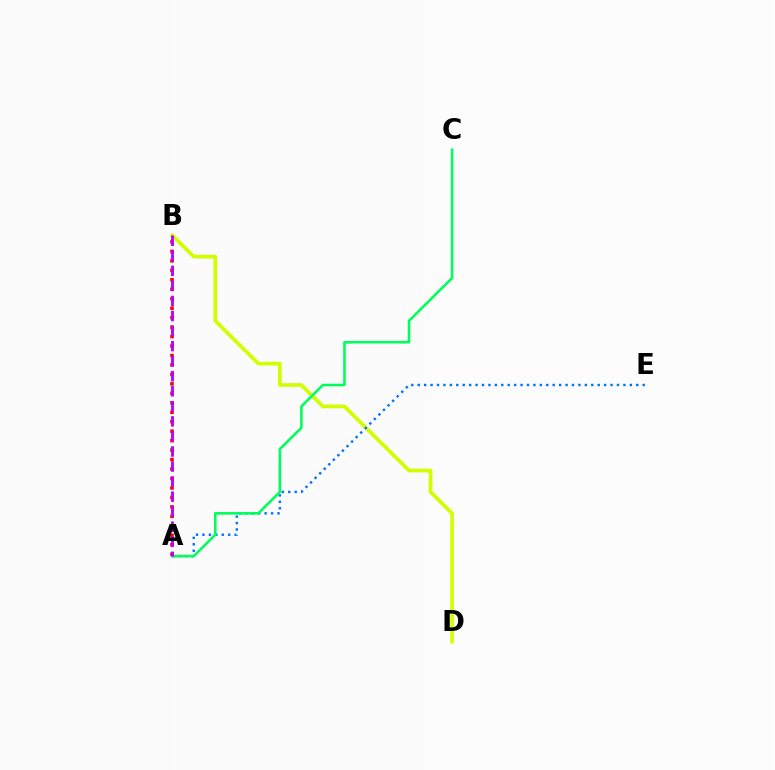{('B', 'D'): [{'color': '#d1ff00', 'line_style': 'solid', 'thickness': 2.68}], ('A', 'E'): [{'color': '#0074ff', 'line_style': 'dotted', 'thickness': 1.75}], ('A', 'B'): [{'color': '#ff0000', 'line_style': 'dotted', 'thickness': 2.57}, {'color': '#b900ff', 'line_style': 'dashed', 'thickness': 2.04}], ('A', 'C'): [{'color': '#00ff5c', 'line_style': 'solid', 'thickness': 1.87}]}